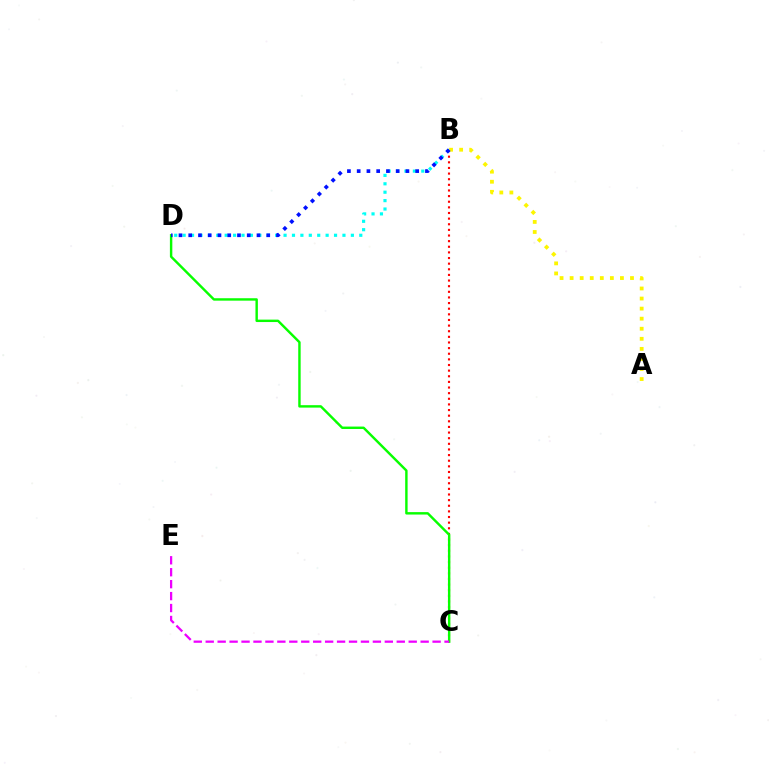{('A', 'B'): [{'color': '#fcf500', 'line_style': 'dotted', 'thickness': 2.73}], ('B', 'C'): [{'color': '#ff0000', 'line_style': 'dotted', 'thickness': 1.53}], ('B', 'D'): [{'color': '#00fff6', 'line_style': 'dotted', 'thickness': 2.29}, {'color': '#0010ff', 'line_style': 'dotted', 'thickness': 2.65}], ('C', 'D'): [{'color': '#08ff00', 'line_style': 'solid', 'thickness': 1.75}], ('C', 'E'): [{'color': '#ee00ff', 'line_style': 'dashed', 'thickness': 1.62}]}